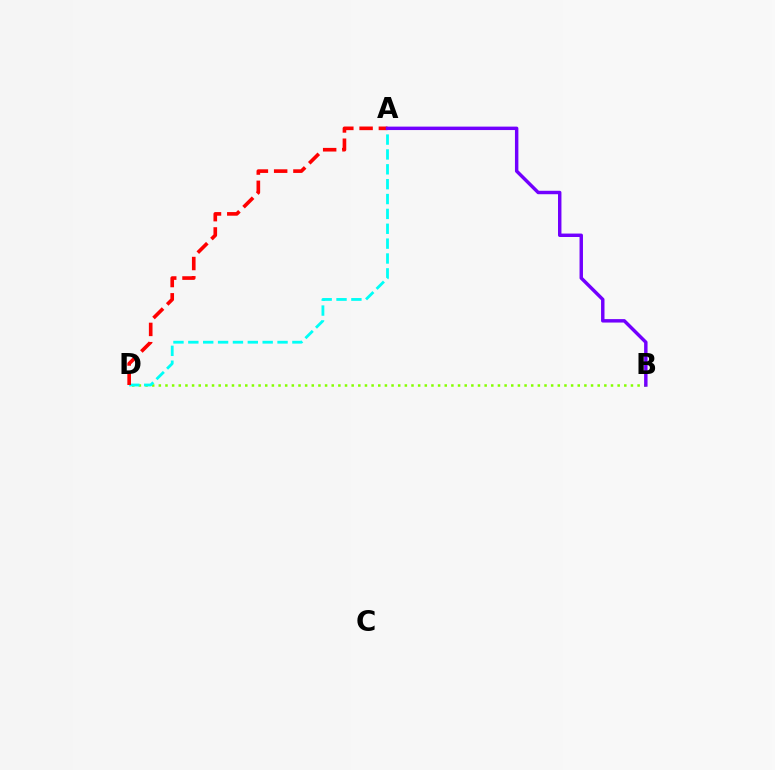{('B', 'D'): [{'color': '#84ff00', 'line_style': 'dotted', 'thickness': 1.81}], ('A', 'D'): [{'color': '#00fff6', 'line_style': 'dashed', 'thickness': 2.02}, {'color': '#ff0000', 'line_style': 'dashed', 'thickness': 2.62}], ('A', 'B'): [{'color': '#7200ff', 'line_style': 'solid', 'thickness': 2.47}]}